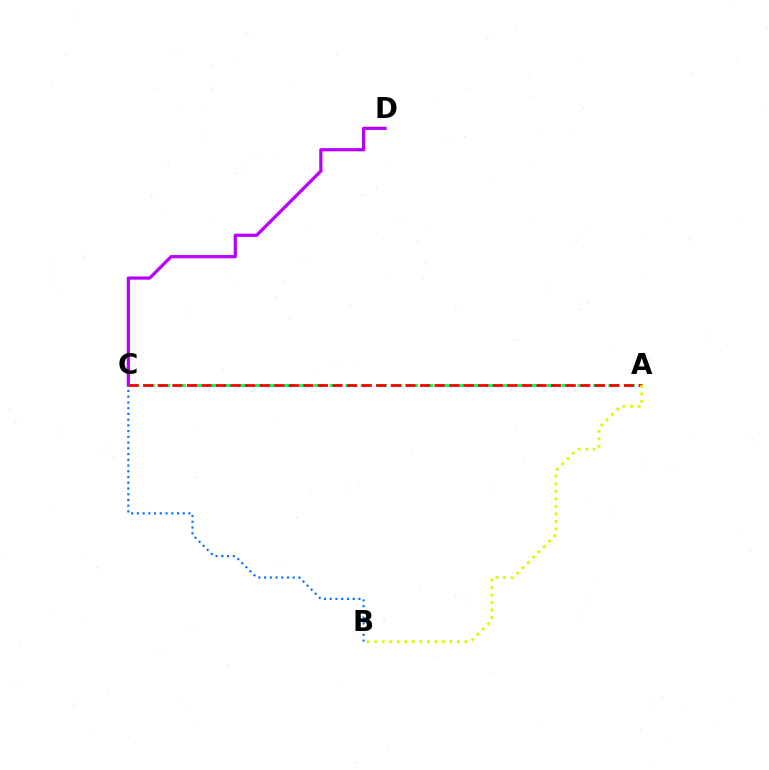{('B', 'C'): [{'color': '#0074ff', 'line_style': 'dotted', 'thickness': 1.56}], ('A', 'C'): [{'color': '#00ff5c', 'line_style': 'dashed', 'thickness': 2.1}, {'color': '#ff0000', 'line_style': 'dashed', 'thickness': 1.98}], ('C', 'D'): [{'color': '#b900ff', 'line_style': 'solid', 'thickness': 2.33}], ('A', 'B'): [{'color': '#d1ff00', 'line_style': 'dotted', 'thickness': 2.04}]}